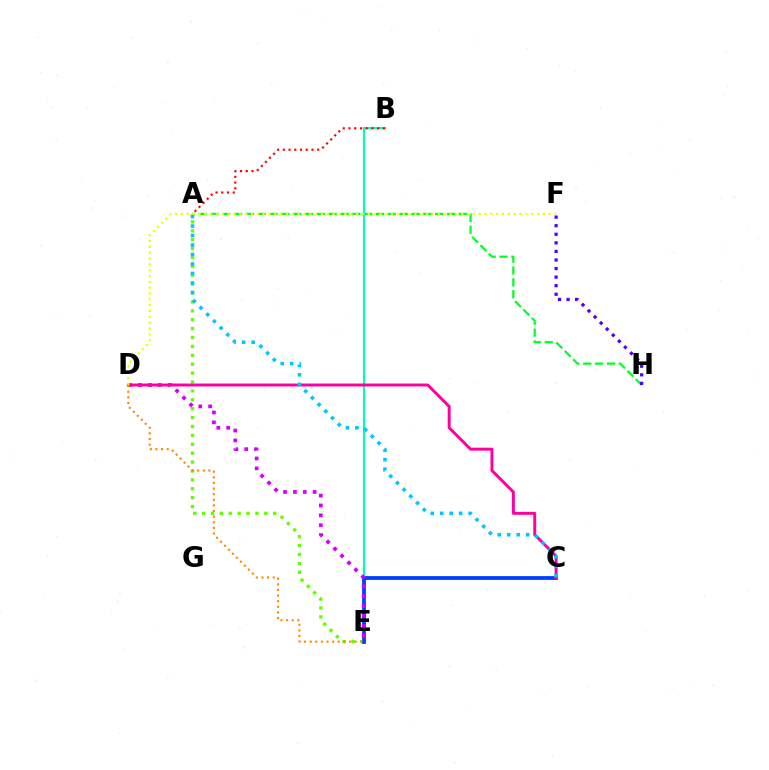{('A', 'E'): [{'color': '#66ff00', 'line_style': 'dotted', 'thickness': 2.42}], ('A', 'H'): [{'color': '#00ff27', 'line_style': 'dashed', 'thickness': 1.61}], ('B', 'E'): [{'color': '#00ffaf', 'line_style': 'solid', 'thickness': 1.53}], ('C', 'E'): [{'color': '#003fff', 'line_style': 'solid', 'thickness': 2.73}], ('D', 'E'): [{'color': '#d600ff', 'line_style': 'dotted', 'thickness': 2.68}, {'color': '#ff8800', 'line_style': 'dotted', 'thickness': 1.53}], ('C', 'D'): [{'color': '#ff00a0', 'line_style': 'solid', 'thickness': 2.12}], ('F', 'H'): [{'color': '#4f00ff', 'line_style': 'dotted', 'thickness': 2.33}], ('A', 'C'): [{'color': '#00c7ff', 'line_style': 'dotted', 'thickness': 2.58}], ('A', 'B'): [{'color': '#ff0000', 'line_style': 'dotted', 'thickness': 1.56}], ('D', 'F'): [{'color': '#eeff00', 'line_style': 'dotted', 'thickness': 1.59}]}